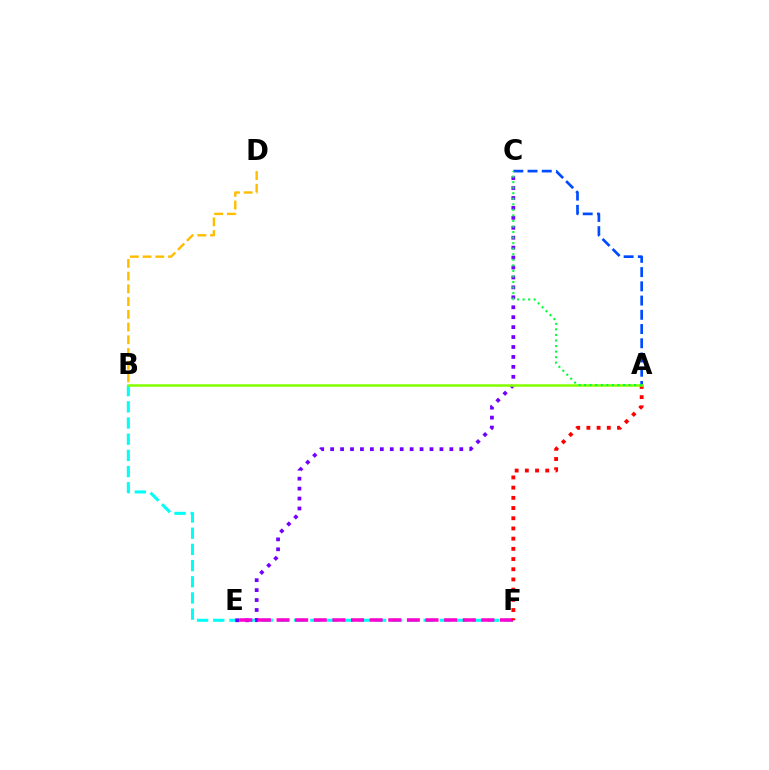{('B', 'F'): [{'color': '#00fff6', 'line_style': 'dashed', 'thickness': 2.2}], ('B', 'D'): [{'color': '#ffbd00', 'line_style': 'dashed', 'thickness': 1.73}], ('C', 'E'): [{'color': '#7200ff', 'line_style': 'dotted', 'thickness': 2.7}], ('E', 'F'): [{'color': '#ff00cf', 'line_style': 'dashed', 'thickness': 2.53}], ('A', 'F'): [{'color': '#ff0000', 'line_style': 'dotted', 'thickness': 2.77}], ('A', 'C'): [{'color': '#004bff', 'line_style': 'dashed', 'thickness': 1.93}, {'color': '#00ff39', 'line_style': 'dotted', 'thickness': 1.51}], ('A', 'B'): [{'color': '#84ff00', 'line_style': 'solid', 'thickness': 1.82}]}